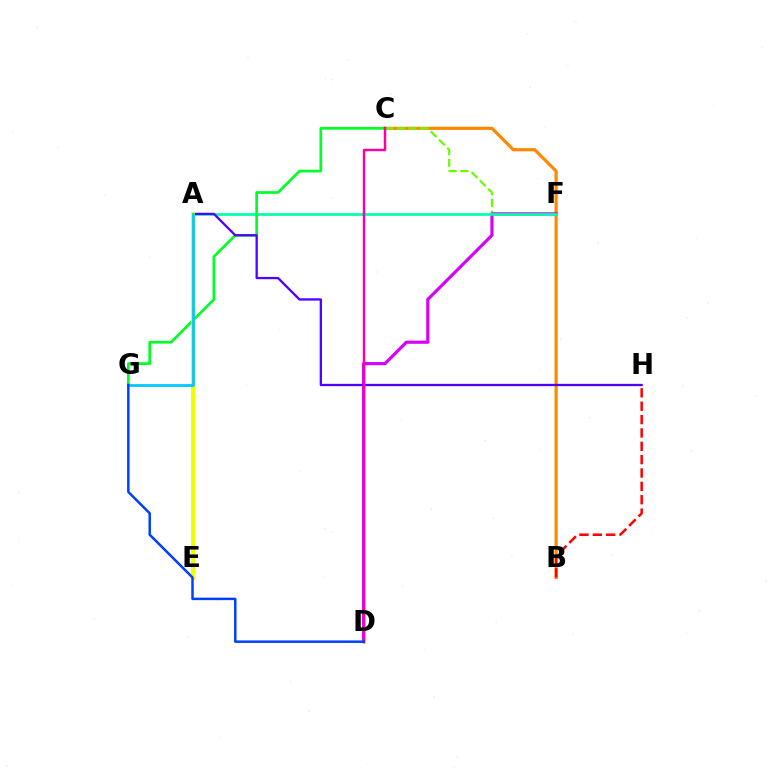{('B', 'C'): [{'color': '#ff8800', 'line_style': 'solid', 'thickness': 2.3}], ('C', 'F'): [{'color': '#66ff00', 'line_style': 'dashed', 'thickness': 1.59}], ('D', 'F'): [{'color': '#d600ff', 'line_style': 'solid', 'thickness': 2.28}], ('A', 'F'): [{'color': '#00ffaf', 'line_style': 'solid', 'thickness': 1.95}], ('C', 'G'): [{'color': '#00ff27', 'line_style': 'solid', 'thickness': 1.94}], ('A', 'H'): [{'color': '#4f00ff', 'line_style': 'solid', 'thickness': 1.65}], ('A', 'E'): [{'color': '#eeff00', 'line_style': 'solid', 'thickness': 2.9}], ('C', 'D'): [{'color': '#ff00a0', 'line_style': 'solid', 'thickness': 1.76}], ('B', 'H'): [{'color': '#ff0000', 'line_style': 'dashed', 'thickness': 1.81}], ('A', 'G'): [{'color': '#00c7ff', 'line_style': 'solid', 'thickness': 1.98}], ('D', 'G'): [{'color': '#003fff', 'line_style': 'solid', 'thickness': 1.79}]}